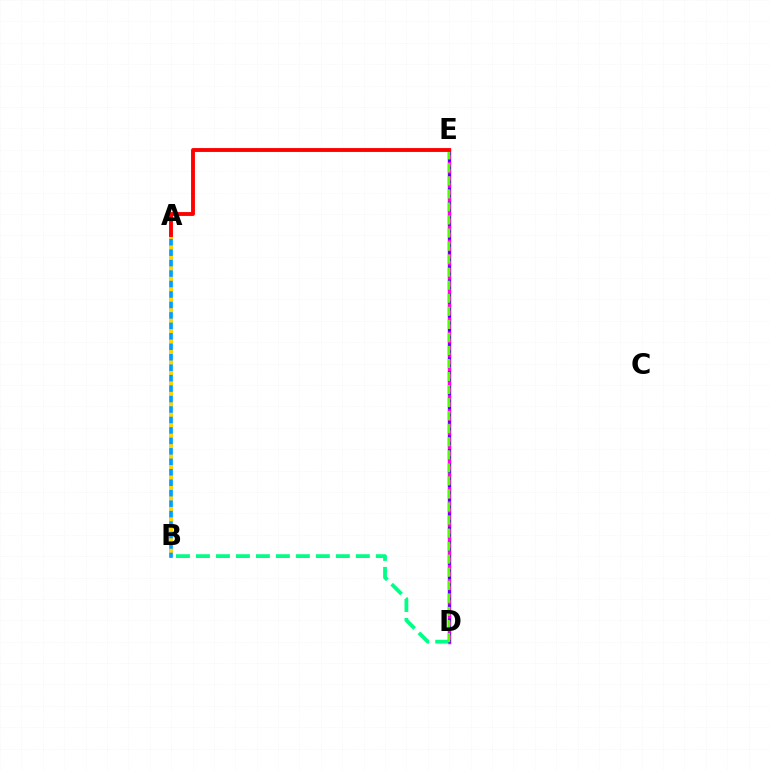{('D', 'E'): [{'color': '#ff00ed', 'line_style': 'solid', 'thickness': 2.51}, {'color': '#3700ff', 'line_style': 'dotted', 'thickness': 1.92}, {'color': '#4fff00', 'line_style': 'dashed', 'thickness': 1.77}], ('A', 'B'): [{'color': '#009eff', 'line_style': 'solid', 'thickness': 2.66}, {'color': '#ffd500', 'line_style': 'dotted', 'thickness': 2.84}], ('B', 'D'): [{'color': '#00ff86', 'line_style': 'dashed', 'thickness': 2.71}], ('A', 'E'): [{'color': '#ff0000', 'line_style': 'solid', 'thickness': 2.78}]}